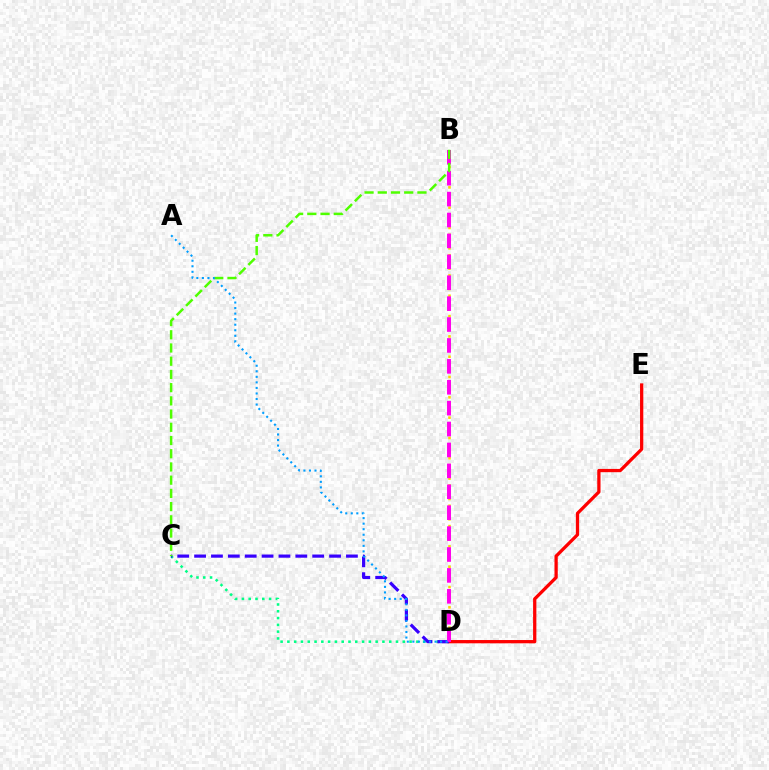{('B', 'D'): [{'color': '#ffd500', 'line_style': 'dotted', 'thickness': 1.84}, {'color': '#ff00ed', 'line_style': 'dashed', 'thickness': 2.84}], ('D', 'E'): [{'color': '#ff0000', 'line_style': 'solid', 'thickness': 2.36}], ('C', 'D'): [{'color': '#00ff86', 'line_style': 'dotted', 'thickness': 1.84}, {'color': '#3700ff', 'line_style': 'dashed', 'thickness': 2.29}], ('B', 'C'): [{'color': '#4fff00', 'line_style': 'dashed', 'thickness': 1.8}], ('A', 'D'): [{'color': '#009eff', 'line_style': 'dotted', 'thickness': 1.51}]}